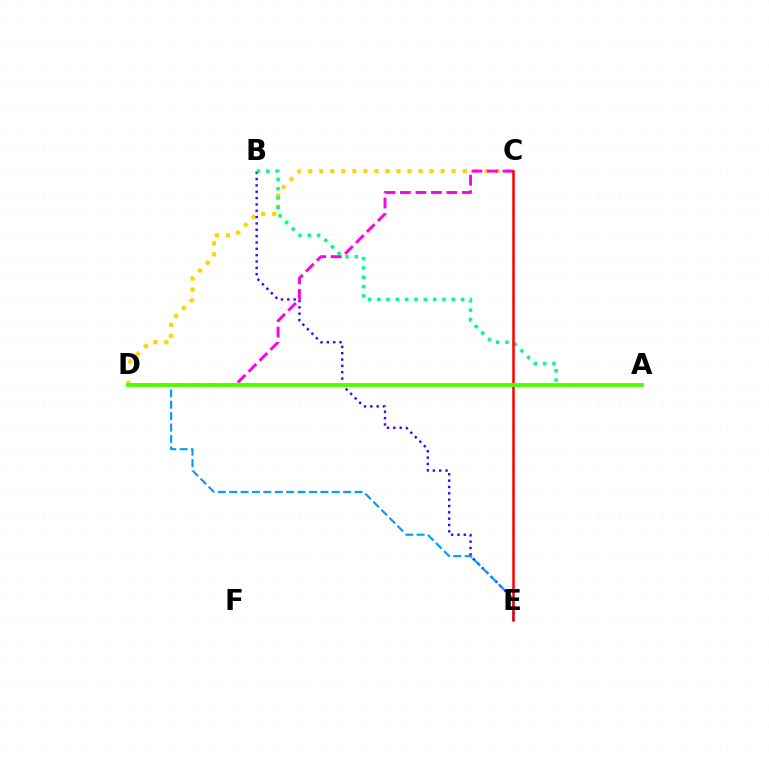{('C', 'D'): [{'color': '#ffd500', 'line_style': 'dotted', 'thickness': 3.0}, {'color': '#ff00ed', 'line_style': 'dashed', 'thickness': 2.1}], ('B', 'E'): [{'color': '#3700ff', 'line_style': 'dotted', 'thickness': 1.72}], ('A', 'B'): [{'color': '#00ff86', 'line_style': 'dotted', 'thickness': 2.53}], ('D', 'E'): [{'color': '#009eff', 'line_style': 'dashed', 'thickness': 1.55}], ('C', 'E'): [{'color': '#ff0000', 'line_style': 'solid', 'thickness': 1.82}], ('A', 'D'): [{'color': '#4fff00', 'line_style': 'solid', 'thickness': 2.8}]}